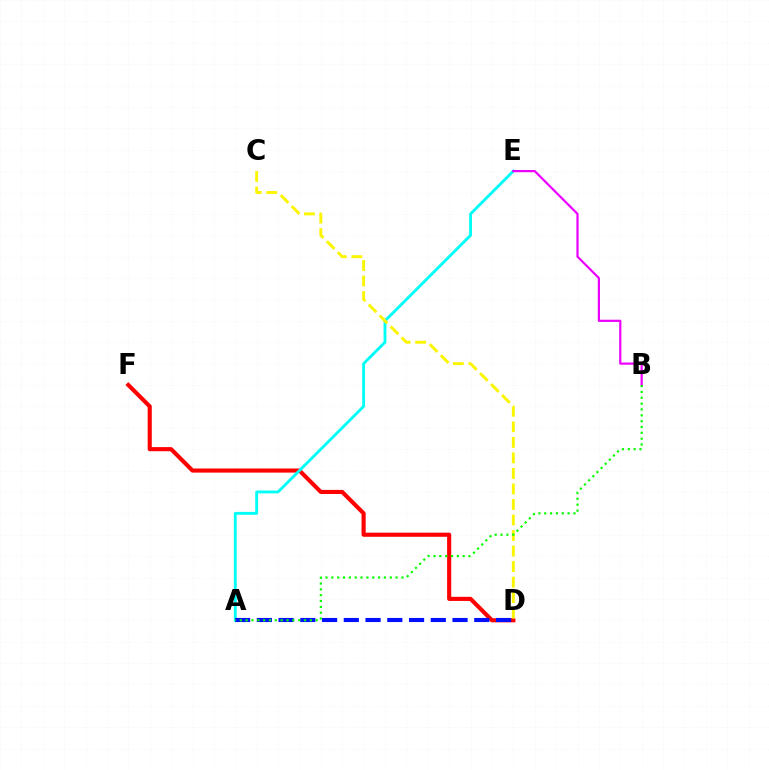{('D', 'F'): [{'color': '#ff0000', 'line_style': 'solid', 'thickness': 2.96}], ('A', 'E'): [{'color': '#00fff6', 'line_style': 'solid', 'thickness': 2.06}], ('A', 'D'): [{'color': '#0010ff', 'line_style': 'dashed', 'thickness': 2.95}], ('C', 'D'): [{'color': '#fcf500', 'line_style': 'dashed', 'thickness': 2.11}], ('B', 'E'): [{'color': '#ee00ff', 'line_style': 'solid', 'thickness': 1.6}], ('A', 'B'): [{'color': '#08ff00', 'line_style': 'dotted', 'thickness': 1.59}]}